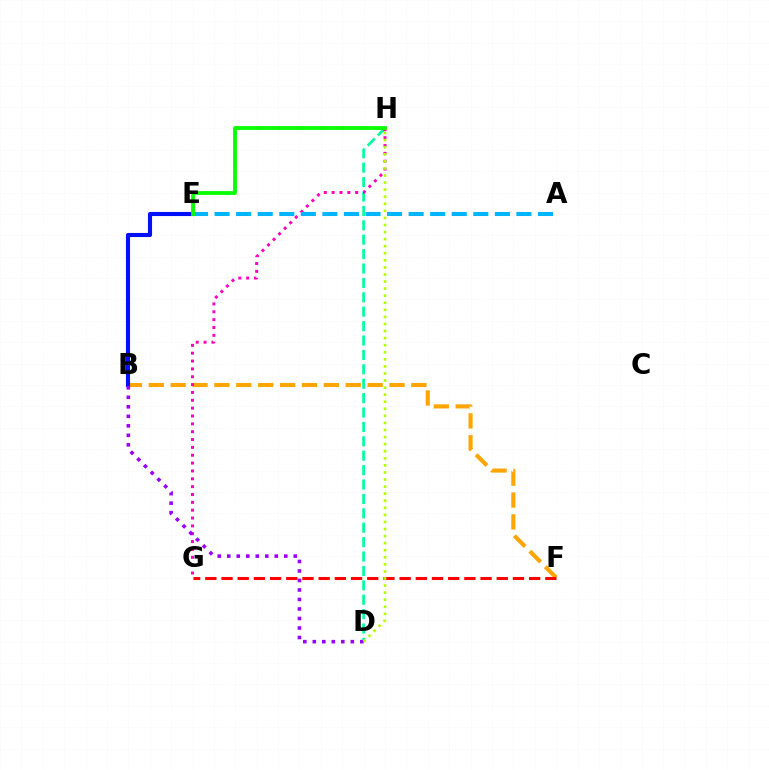{('D', 'H'): [{'color': '#00ff9d', 'line_style': 'dashed', 'thickness': 1.96}, {'color': '#b3ff00', 'line_style': 'dotted', 'thickness': 1.92}], ('B', 'F'): [{'color': '#ffa500', 'line_style': 'dashed', 'thickness': 2.97}], ('F', 'G'): [{'color': '#ff0000', 'line_style': 'dashed', 'thickness': 2.2}], ('B', 'E'): [{'color': '#0010ff', 'line_style': 'solid', 'thickness': 2.95}], ('G', 'H'): [{'color': '#ff00bd', 'line_style': 'dotted', 'thickness': 2.13}], ('A', 'E'): [{'color': '#00b5ff', 'line_style': 'dashed', 'thickness': 2.93}], ('B', 'D'): [{'color': '#9b00ff', 'line_style': 'dotted', 'thickness': 2.58}], ('E', 'H'): [{'color': '#08ff00', 'line_style': 'solid', 'thickness': 2.75}]}